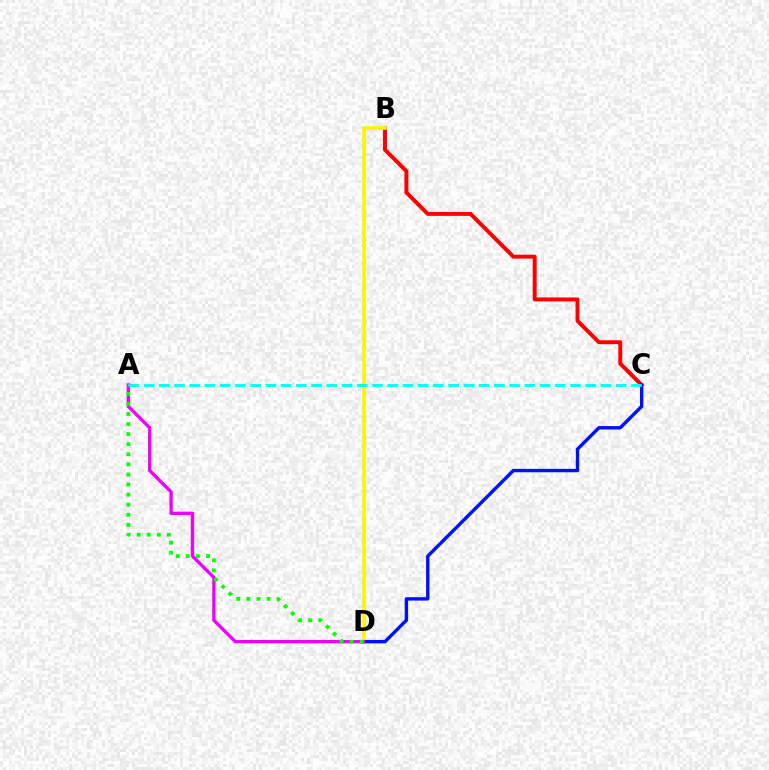{('B', 'C'): [{'color': '#ff0000', 'line_style': 'solid', 'thickness': 2.83}], ('B', 'D'): [{'color': '#fcf500', 'line_style': 'solid', 'thickness': 2.54}], ('C', 'D'): [{'color': '#0010ff', 'line_style': 'solid', 'thickness': 2.45}], ('A', 'D'): [{'color': '#ee00ff', 'line_style': 'solid', 'thickness': 2.39}, {'color': '#08ff00', 'line_style': 'dotted', 'thickness': 2.74}], ('A', 'C'): [{'color': '#00fff6', 'line_style': 'dashed', 'thickness': 2.07}]}